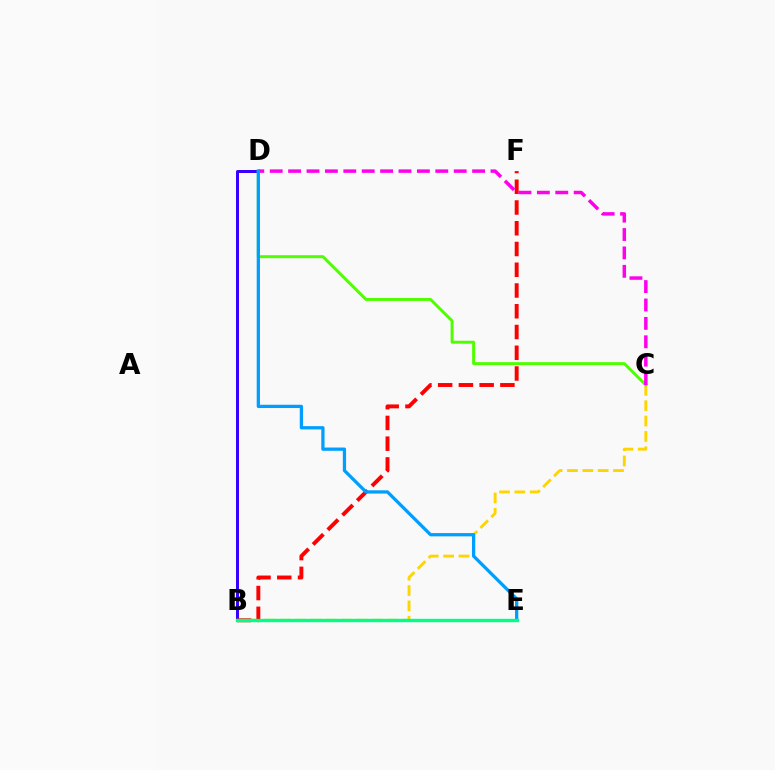{('B', 'C'): [{'color': '#ffd500', 'line_style': 'dashed', 'thickness': 2.09}], ('B', 'D'): [{'color': '#3700ff', 'line_style': 'solid', 'thickness': 2.16}], ('C', 'D'): [{'color': '#4fff00', 'line_style': 'solid', 'thickness': 2.13}, {'color': '#ff00ed', 'line_style': 'dashed', 'thickness': 2.5}], ('B', 'F'): [{'color': '#ff0000', 'line_style': 'dashed', 'thickness': 2.82}], ('D', 'E'): [{'color': '#009eff', 'line_style': 'solid', 'thickness': 2.35}], ('B', 'E'): [{'color': '#00ff86', 'line_style': 'solid', 'thickness': 2.44}]}